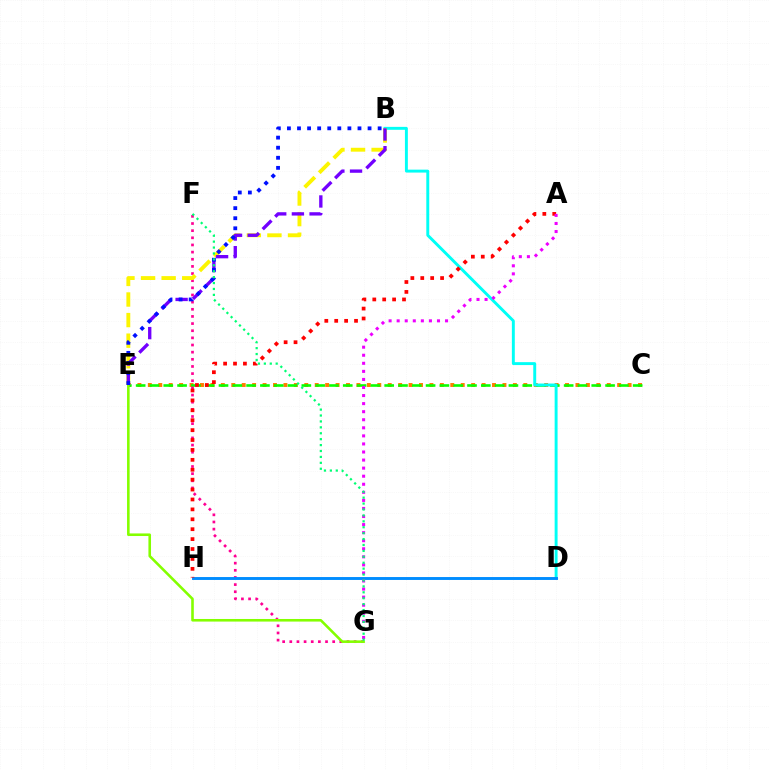{('C', 'E'): [{'color': '#ff7c00', 'line_style': 'dotted', 'thickness': 2.83}, {'color': '#08ff00', 'line_style': 'dashed', 'thickness': 1.88}], ('B', 'D'): [{'color': '#00fff6', 'line_style': 'solid', 'thickness': 2.11}], ('F', 'G'): [{'color': '#ff0094', 'line_style': 'dotted', 'thickness': 1.94}, {'color': '#00ff74', 'line_style': 'dotted', 'thickness': 1.61}], ('D', 'H'): [{'color': '#008cff', 'line_style': 'solid', 'thickness': 2.09}], ('B', 'E'): [{'color': '#fcf500', 'line_style': 'dashed', 'thickness': 2.8}, {'color': '#7200ff', 'line_style': 'dashed', 'thickness': 2.4}, {'color': '#0010ff', 'line_style': 'dotted', 'thickness': 2.74}], ('E', 'G'): [{'color': '#84ff00', 'line_style': 'solid', 'thickness': 1.87}], ('A', 'H'): [{'color': '#ff0000', 'line_style': 'dotted', 'thickness': 2.69}], ('A', 'G'): [{'color': '#ee00ff', 'line_style': 'dotted', 'thickness': 2.19}]}